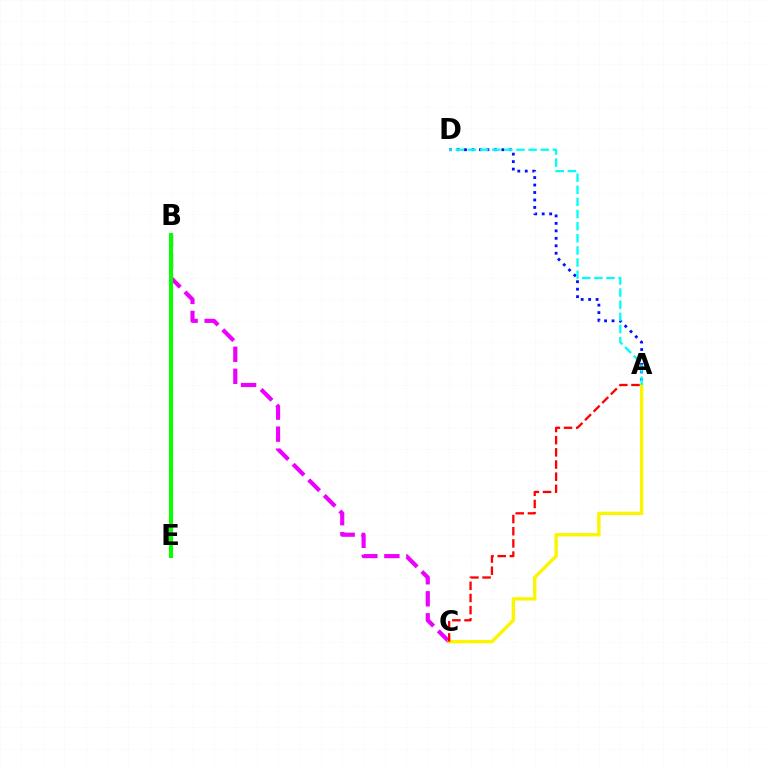{('A', 'D'): [{'color': '#0010ff', 'line_style': 'dotted', 'thickness': 2.03}, {'color': '#00fff6', 'line_style': 'dashed', 'thickness': 1.65}], ('B', 'C'): [{'color': '#ee00ff', 'line_style': 'dashed', 'thickness': 2.99}], ('A', 'C'): [{'color': '#fcf500', 'line_style': 'solid', 'thickness': 2.43}, {'color': '#ff0000', 'line_style': 'dashed', 'thickness': 1.65}], ('B', 'E'): [{'color': '#08ff00', 'line_style': 'solid', 'thickness': 2.93}]}